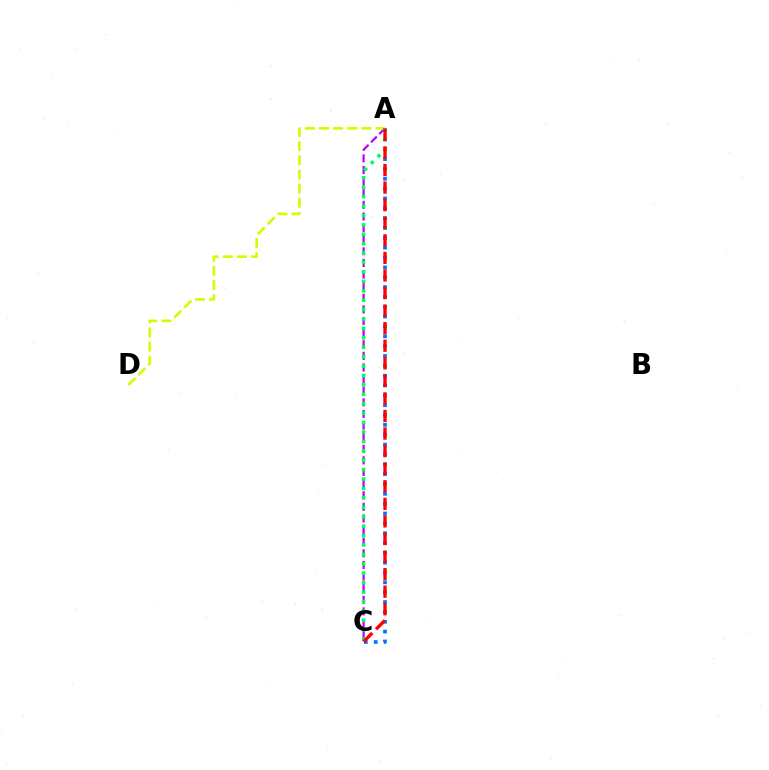{('A', 'C'): [{'color': '#b900ff', 'line_style': 'dashed', 'thickness': 1.58}, {'color': '#0074ff', 'line_style': 'dotted', 'thickness': 2.67}, {'color': '#00ff5c', 'line_style': 'dotted', 'thickness': 2.56}, {'color': '#ff0000', 'line_style': 'dashed', 'thickness': 2.39}], ('A', 'D'): [{'color': '#d1ff00', 'line_style': 'dashed', 'thickness': 1.92}]}